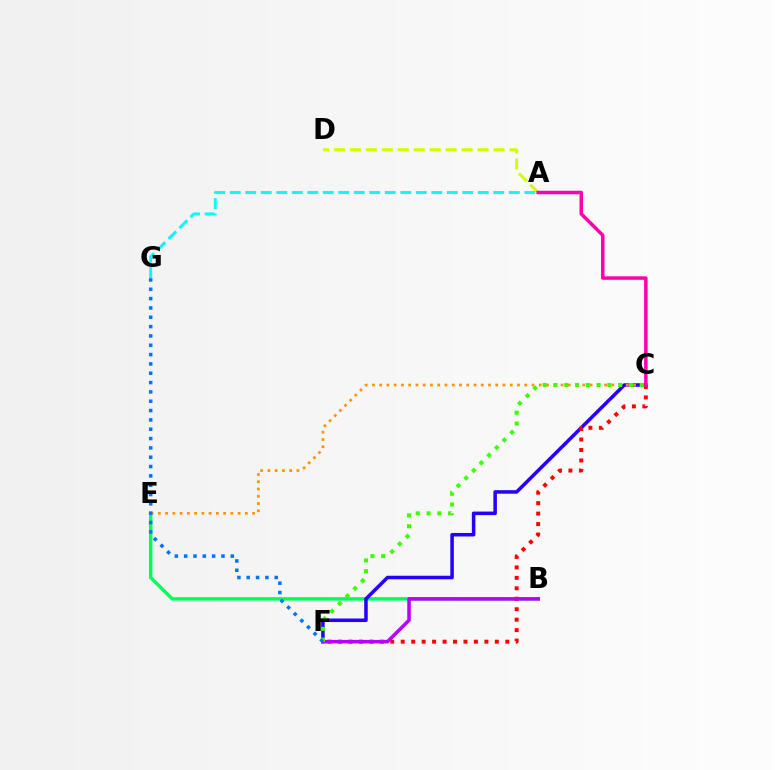{('A', 'G'): [{'color': '#00fff6', 'line_style': 'dashed', 'thickness': 2.11}], ('B', 'E'): [{'color': '#00ff5c', 'line_style': 'solid', 'thickness': 2.48}], ('A', 'D'): [{'color': '#d1ff00', 'line_style': 'dashed', 'thickness': 2.17}], ('C', 'F'): [{'color': '#2500ff', 'line_style': 'solid', 'thickness': 2.54}, {'color': '#ff0000', 'line_style': 'dotted', 'thickness': 2.84}, {'color': '#3dff00', 'line_style': 'dotted', 'thickness': 2.93}], ('A', 'C'): [{'color': '#ff00ac', 'line_style': 'solid', 'thickness': 2.5}], ('C', 'E'): [{'color': '#ff9400', 'line_style': 'dotted', 'thickness': 1.97}], ('B', 'F'): [{'color': '#b900ff', 'line_style': 'solid', 'thickness': 2.54}], ('F', 'G'): [{'color': '#0074ff', 'line_style': 'dotted', 'thickness': 2.53}]}